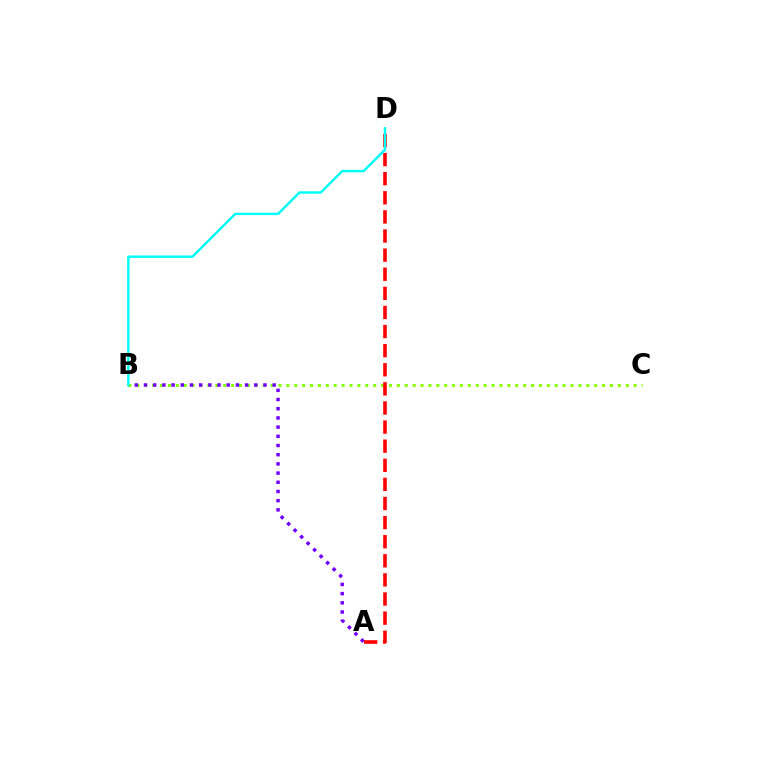{('B', 'C'): [{'color': '#84ff00', 'line_style': 'dotted', 'thickness': 2.14}], ('A', 'B'): [{'color': '#7200ff', 'line_style': 'dotted', 'thickness': 2.5}], ('A', 'D'): [{'color': '#ff0000', 'line_style': 'dashed', 'thickness': 2.6}], ('B', 'D'): [{'color': '#00fff6', 'line_style': 'solid', 'thickness': 1.75}]}